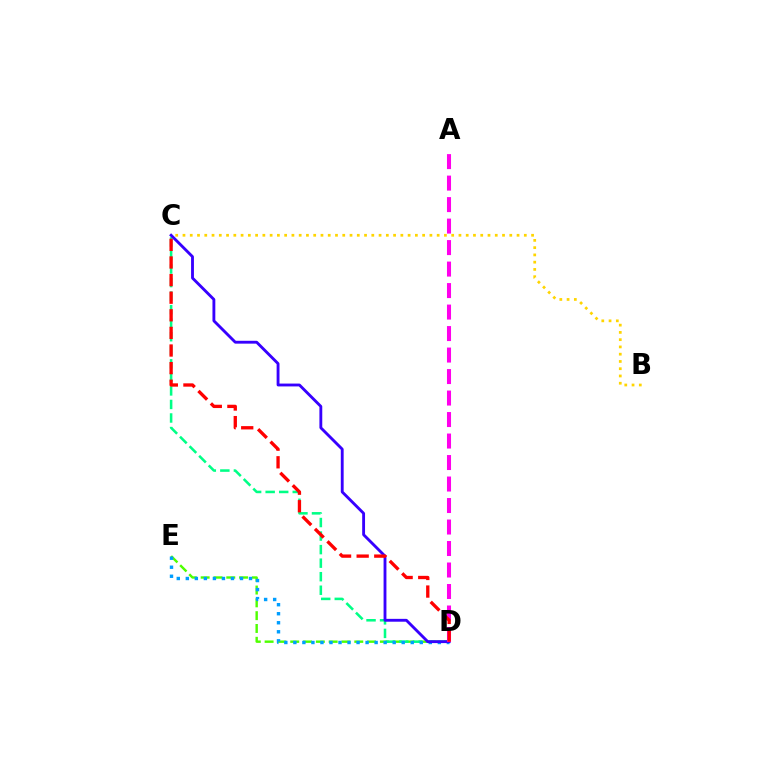{('D', 'E'): [{'color': '#4fff00', 'line_style': 'dashed', 'thickness': 1.74}, {'color': '#009eff', 'line_style': 'dotted', 'thickness': 2.45}], ('C', 'D'): [{'color': '#00ff86', 'line_style': 'dashed', 'thickness': 1.84}, {'color': '#3700ff', 'line_style': 'solid', 'thickness': 2.06}, {'color': '#ff0000', 'line_style': 'dashed', 'thickness': 2.39}], ('B', 'C'): [{'color': '#ffd500', 'line_style': 'dotted', 'thickness': 1.97}], ('A', 'D'): [{'color': '#ff00ed', 'line_style': 'dashed', 'thickness': 2.92}]}